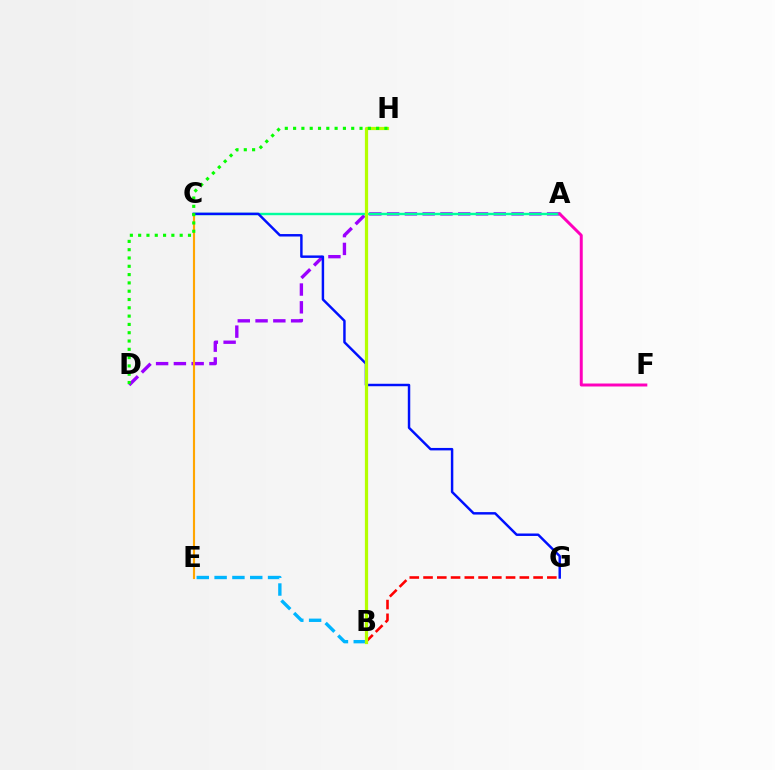{('A', 'D'): [{'color': '#9b00ff', 'line_style': 'dashed', 'thickness': 2.42}], ('B', 'G'): [{'color': '#ff0000', 'line_style': 'dashed', 'thickness': 1.87}], ('C', 'E'): [{'color': '#ffa500', 'line_style': 'solid', 'thickness': 1.54}], ('A', 'C'): [{'color': '#00ff9d', 'line_style': 'solid', 'thickness': 1.74}], ('A', 'F'): [{'color': '#ff00bd', 'line_style': 'solid', 'thickness': 2.14}], ('C', 'G'): [{'color': '#0010ff', 'line_style': 'solid', 'thickness': 1.77}], ('B', 'E'): [{'color': '#00b5ff', 'line_style': 'dashed', 'thickness': 2.42}], ('B', 'H'): [{'color': '#b3ff00', 'line_style': 'solid', 'thickness': 2.32}], ('D', 'H'): [{'color': '#08ff00', 'line_style': 'dotted', 'thickness': 2.26}]}